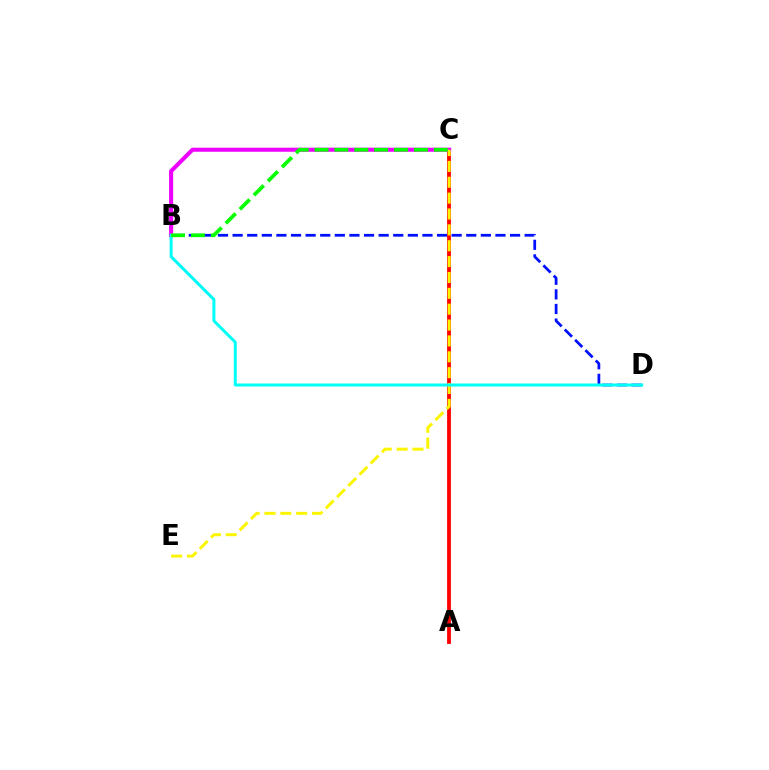{('B', 'D'): [{'color': '#0010ff', 'line_style': 'dashed', 'thickness': 1.98}, {'color': '#00fff6', 'line_style': 'solid', 'thickness': 2.15}], ('A', 'C'): [{'color': '#ff0000', 'line_style': 'solid', 'thickness': 2.74}], ('B', 'C'): [{'color': '#ee00ff', 'line_style': 'solid', 'thickness': 2.93}, {'color': '#08ff00', 'line_style': 'dashed', 'thickness': 2.7}], ('C', 'E'): [{'color': '#fcf500', 'line_style': 'dashed', 'thickness': 2.16}]}